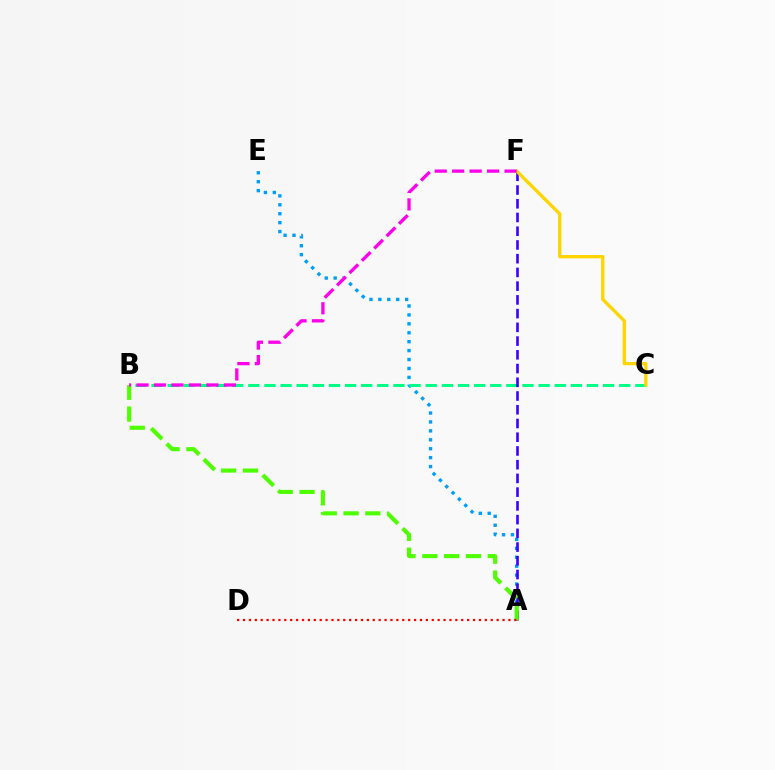{('A', 'E'): [{'color': '#009eff', 'line_style': 'dotted', 'thickness': 2.42}], ('B', 'C'): [{'color': '#00ff86', 'line_style': 'dashed', 'thickness': 2.19}], ('A', 'F'): [{'color': '#3700ff', 'line_style': 'dashed', 'thickness': 1.87}], ('A', 'B'): [{'color': '#4fff00', 'line_style': 'dashed', 'thickness': 2.96}], ('A', 'D'): [{'color': '#ff0000', 'line_style': 'dotted', 'thickness': 1.6}], ('C', 'F'): [{'color': '#ffd500', 'line_style': 'solid', 'thickness': 2.38}], ('B', 'F'): [{'color': '#ff00ed', 'line_style': 'dashed', 'thickness': 2.37}]}